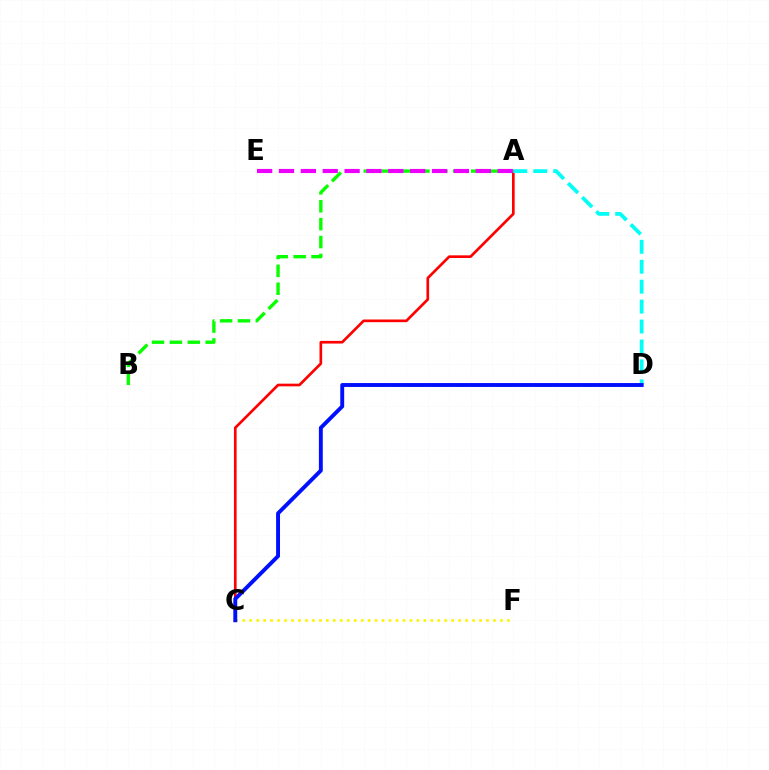{('A', 'C'): [{'color': '#ff0000', 'line_style': 'solid', 'thickness': 1.92}], ('A', 'B'): [{'color': '#08ff00', 'line_style': 'dashed', 'thickness': 2.43}], ('A', 'E'): [{'color': '#ee00ff', 'line_style': 'dashed', 'thickness': 2.97}], ('C', 'F'): [{'color': '#fcf500', 'line_style': 'dotted', 'thickness': 1.89}], ('A', 'D'): [{'color': '#00fff6', 'line_style': 'dashed', 'thickness': 2.71}], ('C', 'D'): [{'color': '#0010ff', 'line_style': 'solid', 'thickness': 2.81}]}